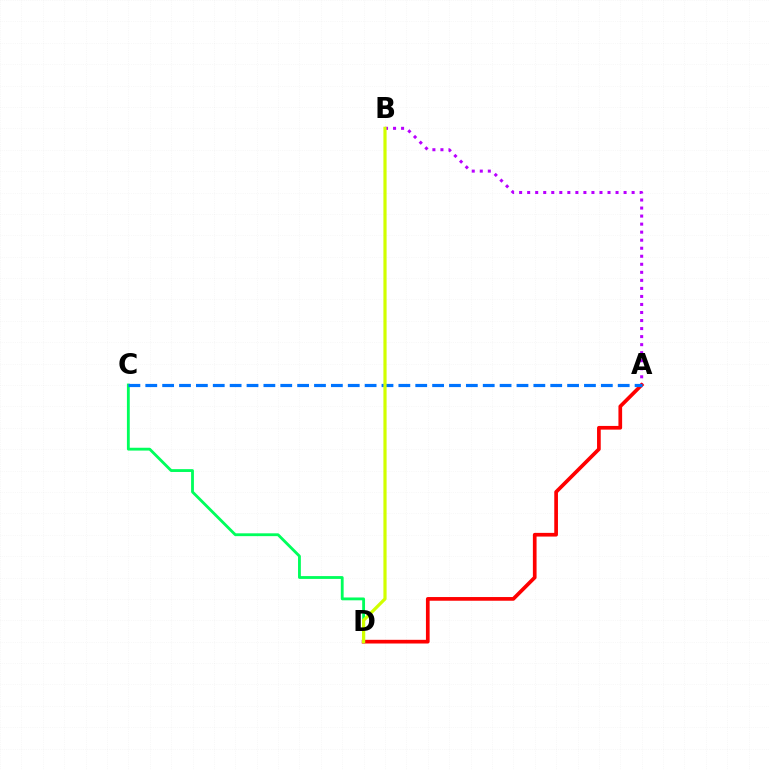{('A', 'B'): [{'color': '#b900ff', 'line_style': 'dotted', 'thickness': 2.18}], ('C', 'D'): [{'color': '#00ff5c', 'line_style': 'solid', 'thickness': 2.04}], ('A', 'D'): [{'color': '#ff0000', 'line_style': 'solid', 'thickness': 2.66}], ('A', 'C'): [{'color': '#0074ff', 'line_style': 'dashed', 'thickness': 2.29}], ('B', 'D'): [{'color': '#d1ff00', 'line_style': 'solid', 'thickness': 2.3}]}